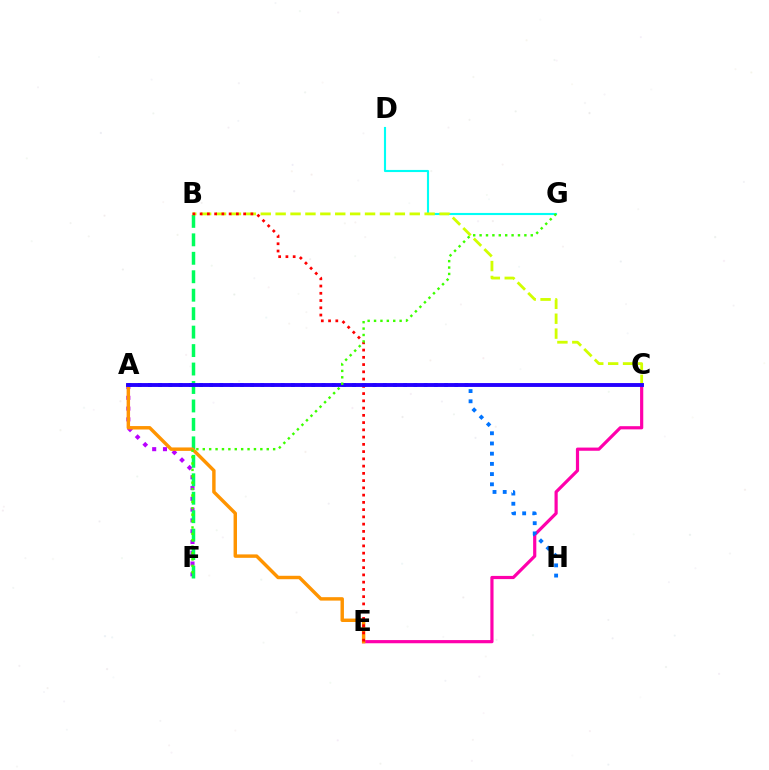{('D', 'G'): [{'color': '#00fff6', 'line_style': 'solid', 'thickness': 1.53}], ('A', 'F'): [{'color': '#b900ff', 'line_style': 'dotted', 'thickness': 2.93}], ('B', 'F'): [{'color': '#00ff5c', 'line_style': 'dashed', 'thickness': 2.51}], ('C', 'E'): [{'color': '#ff00ac', 'line_style': 'solid', 'thickness': 2.29}], ('A', 'E'): [{'color': '#ff9400', 'line_style': 'solid', 'thickness': 2.47}], ('B', 'C'): [{'color': '#d1ff00', 'line_style': 'dashed', 'thickness': 2.02}], ('B', 'E'): [{'color': '#ff0000', 'line_style': 'dotted', 'thickness': 1.97}], ('A', 'H'): [{'color': '#0074ff', 'line_style': 'dotted', 'thickness': 2.77}], ('A', 'C'): [{'color': '#2500ff', 'line_style': 'solid', 'thickness': 2.79}], ('F', 'G'): [{'color': '#3dff00', 'line_style': 'dotted', 'thickness': 1.74}]}